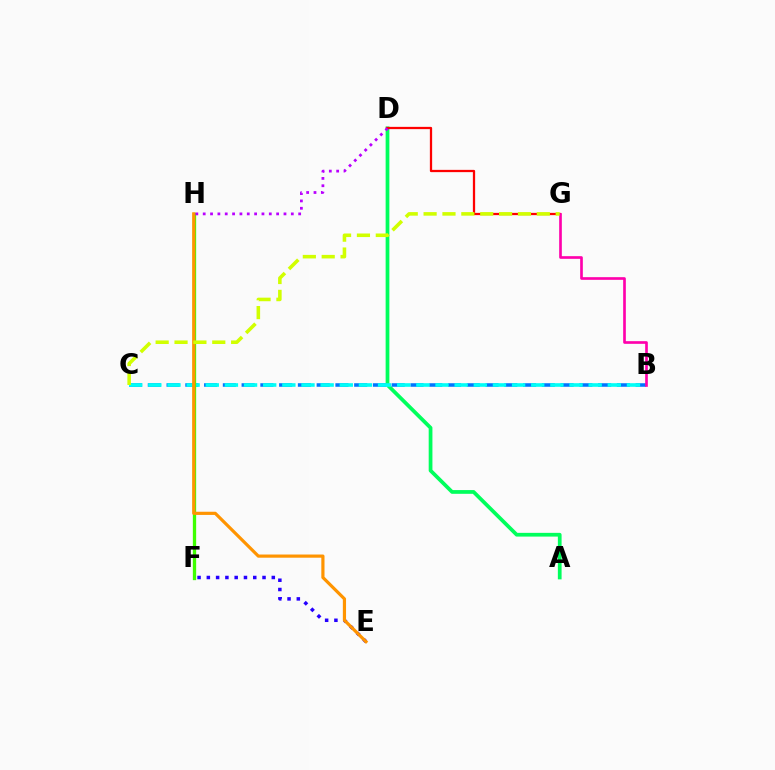{('A', 'D'): [{'color': '#00ff5c', 'line_style': 'solid', 'thickness': 2.69}], ('B', 'C'): [{'color': '#0074ff', 'line_style': 'dashed', 'thickness': 2.55}, {'color': '#00fff6', 'line_style': 'dashed', 'thickness': 2.6}], ('D', 'G'): [{'color': '#ff0000', 'line_style': 'solid', 'thickness': 1.63}], ('E', 'F'): [{'color': '#2500ff', 'line_style': 'dotted', 'thickness': 2.52}], ('F', 'H'): [{'color': '#3dff00', 'line_style': 'solid', 'thickness': 2.38}], ('E', 'H'): [{'color': '#ff9400', 'line_style': 'solid', 'thickness': 2.29}], ('D', 'H'): [{'color': '#b900ff', 'line_style': 'dotted', 'thickness': 2.0}], ('B', 'G'): [{'color': '#ff00ac', 'line_style': 'solid', 'thickness': 1.92}], ('C', 'G'): [{'color': '#d1ff00', 'line_style': 'dashed', 'thickness': 2.56}]}